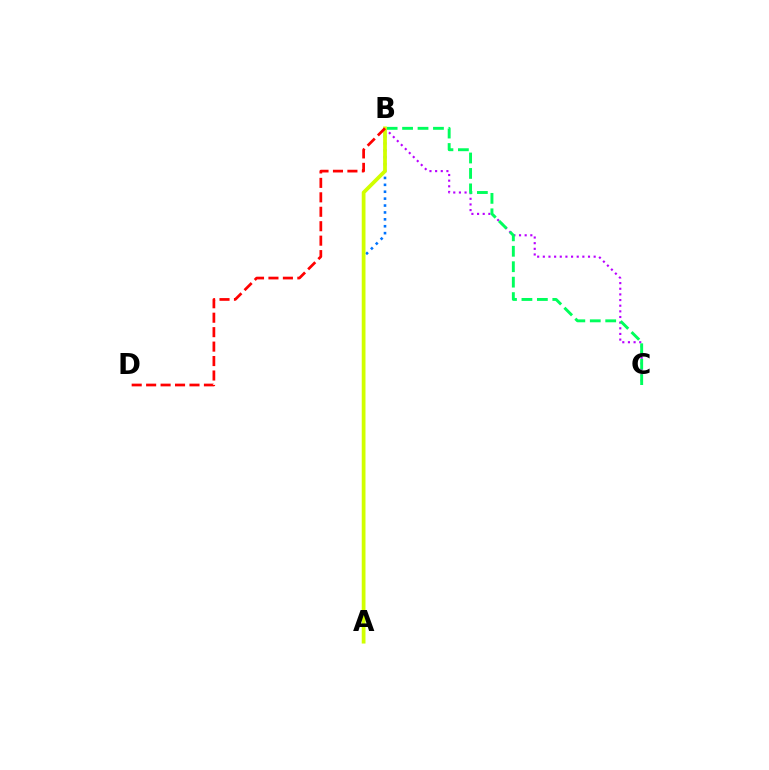{('B', 'C'): [{'color': '#b900ff', 'line_style': 'dotted', 'thickness': 1.53}, {'color': '#00ff5c', 'line_style': 'dashed', 'thickness': 2.1}], ('A', 'B'): [{'color': '#0074ff', 'line_style': 'dotted', 'thickness': 1.87}, {'color': '#d1ff00', 'line_style': 'solid', 'thickness': 2.7}], ('B', 'D'): [{'color': '#ff0000', 'line_style': 'dashed', 'thickness': 1.96}]}